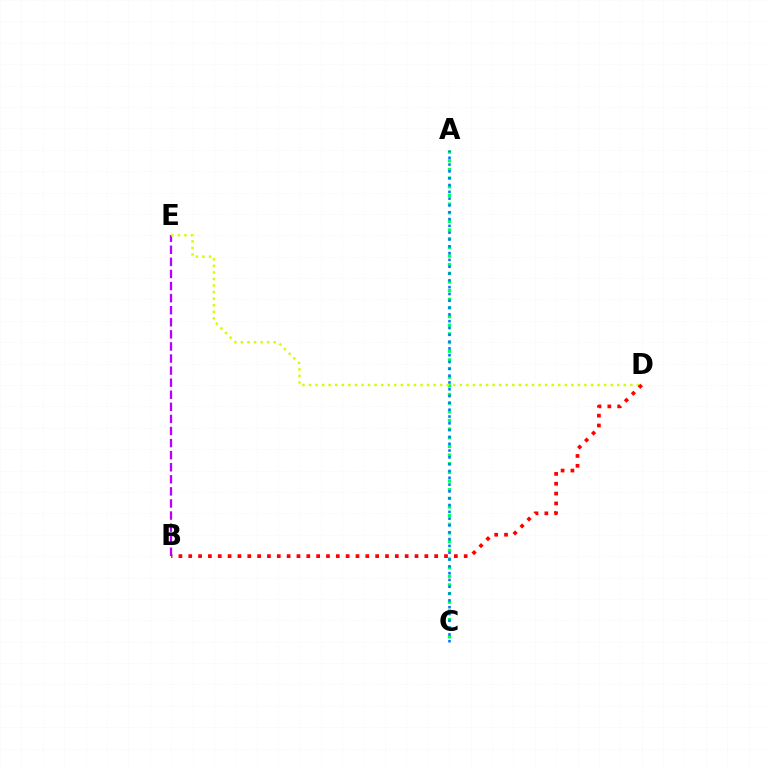{('A', 'C'): [{'color': '#00ff5c', 'line_style': 'dotted', 'thickness': 2.35}, {'color': '#0074ff', 'line_style': 'dotted', 'thickness': 1.85}], ('B', 'E'): [{'color': '#b900ff', 'line_style': 'dashed', 'thickness': 1.64}], ('D', 'E'): [{'color': '#d1ff00', 'line_style': 'dotted', 'thickness': 1.78}], ('B', 'D'): [{'color': '#ff0000', 'line_style': 'dotted', 'thickness': 2.67}]}